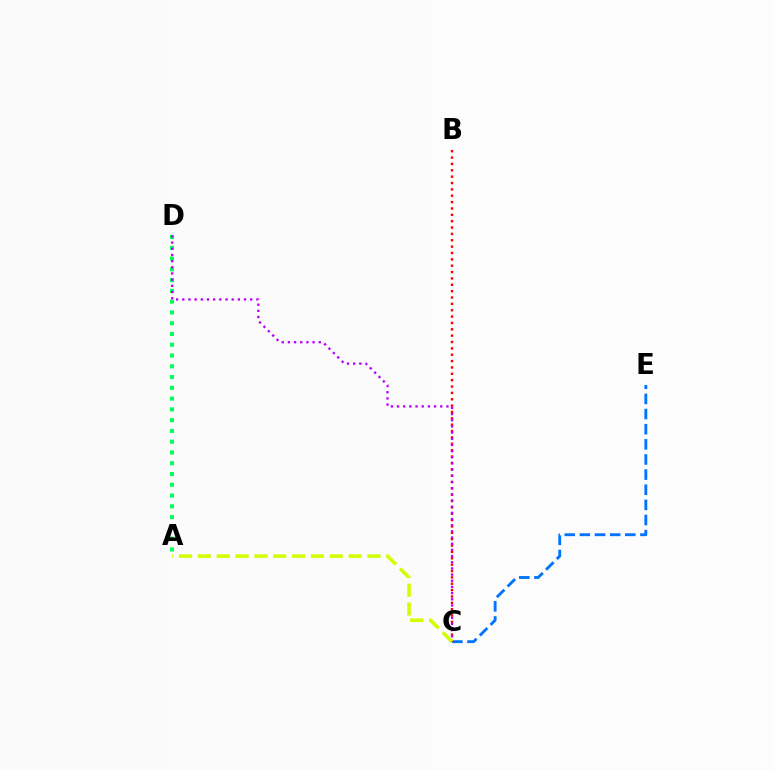{('C', 'E'): [{'color': '#0074ff', 'line_style': 'dashed', 'thickness': 2.06}], ('A', 'D'): [{'color': '#00ff5c', 'line_style': 'dotted', 'thickness': 2.93}], ('B', 'C'): [{'color': '#ff0000', 'line_style': 'dotted', 'thickness': 1.73}], ('A', 'C'): [{'color': '#d1ff00', 'line_style': 'dashed', 'thickness': 2.56}], ('C', 'D'): [{'color': '#b900ff', 'line_style': 'dotted', 'thickness': 1.68}]}